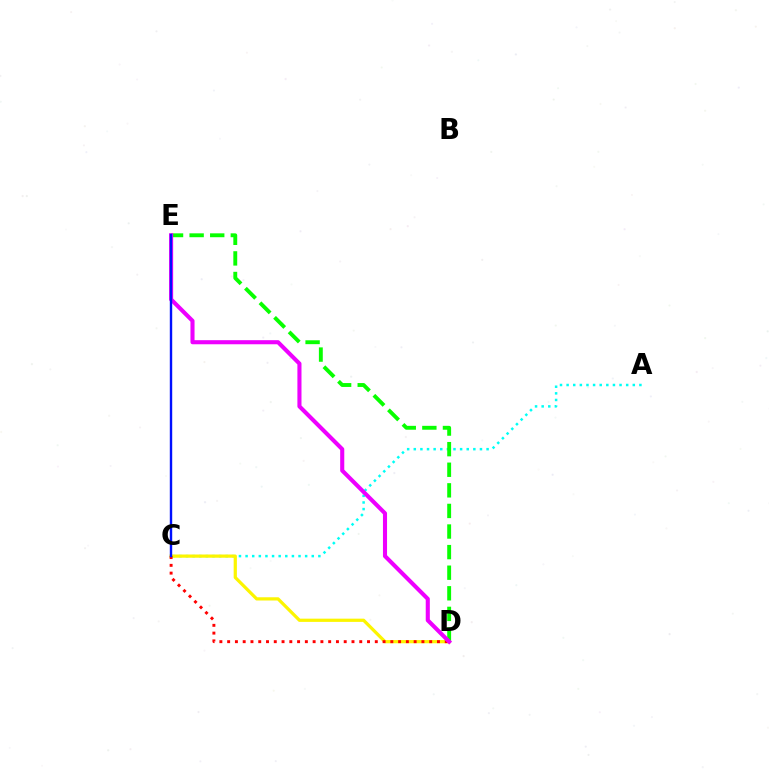{('A', 'C'): [{'color': '#00fff6', 'line_style': 'dotted', 'thickness': 1.8}], ('C', 'D'): [{'color': '#fcf500', 'line_style': 'solid', 'thickness': 2.32}, {'color': '#ff0000', 'line_style': 'dotted', 'thickness': 2.11}], ('D', 'E'): [{'color': '#08ff00', 'line_style': 'dashed', 'thickness': 2.8}, {'color': '#ee00ff', 'line_style': 'solid', 'thickness': 2.94}], ('C', 'E'): [{'color': '#0010ff', 'line_style': 'solid', 'thickness': 1.73}]}